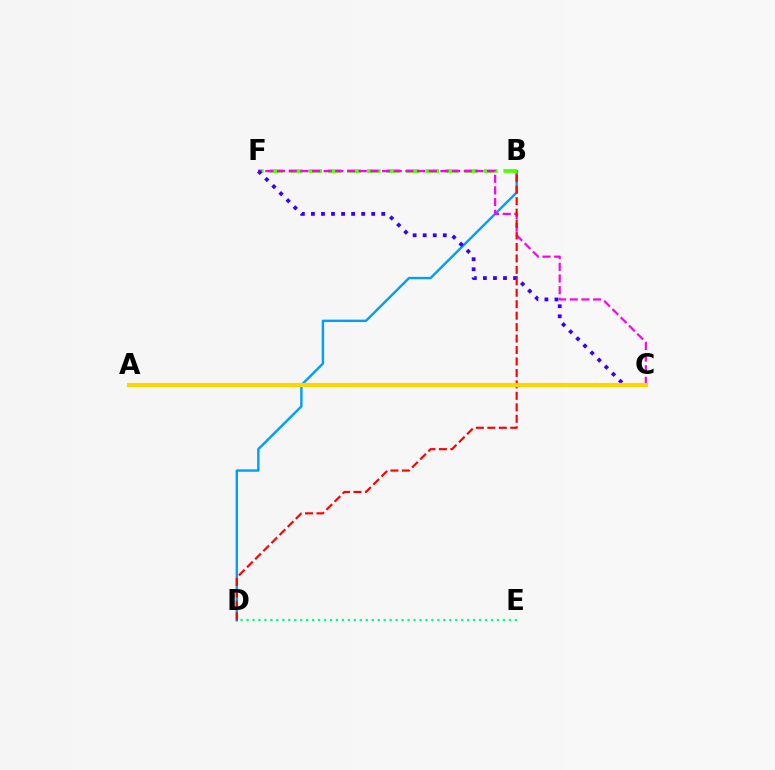{('B', 'D'): [{'color': '#009eff', 'line_style': 'solid', 'thickness': 1.74}, {'color': '#ff0000', 'line_style': 'dashed', 'thickness': 1.56}], ('B', 'F'): [{'color': '#4fff00', 'line_style': 'dashed', 'thickness': 2.65}], ('C', 'F'): [{'color': '#ff00ed', 'line_style': 'dashed', 'thickness': 1.59}, {'color': '#3700ff', 'line_style': 'dotted', 'thickness': 2.73}], ('D', 'E'): [{'color': '#00ff86', 'line_style': 'dotted', 'thickness': 1.62}], ('A', 'C'): [{'color': '#ffd500', 'line_style': 'solid', 'thickness': 2.99}]}